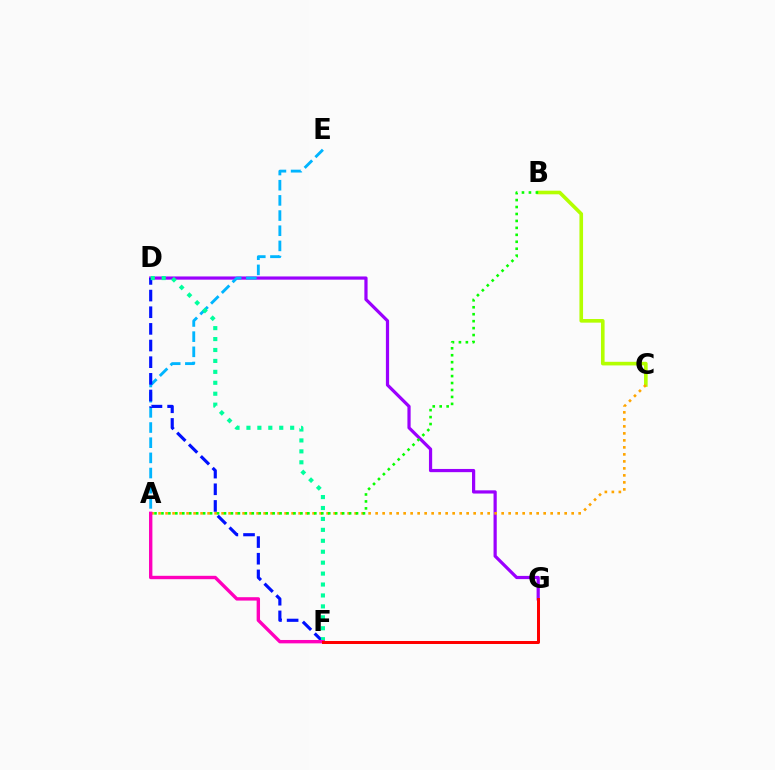{('B', 'C'): [{'color': '#b3ff00', 'line_style': 'solid', 'thickness': 2.61}], ('D', 'G'): [{'color': '#9b00ff', 'line_style': 'solid', 'thickness': 2.31}], ('A', 'C'): [{'color': '#ffa500', 'line_style': 'dotted', 'thickness': 1.9}], ('A', 'B'): [{'color': '#08ff00', 'line_style': 'dotted', 'thickness': 1.89}], ('A', 'E'): [{'color': '#00b5ff', 'line_style': 'dashed', 'thickness': 2.06}], ('D', 'F'): [{'color': '#0010ff', 'line_style': 'dashed', 'thickness': 2.26}, {'color': '#00ff9d', 'line_style': 'dotted', 'thickness': 2.97}], ('A', 'F'): [{'color': '#ff00bd', 'line_style': 'solid', 'thickness': 2.44}], ('F', 'G'): [{'color': '#ff0000', 'line_style': 'solid', 'thickness': 2.17}]}